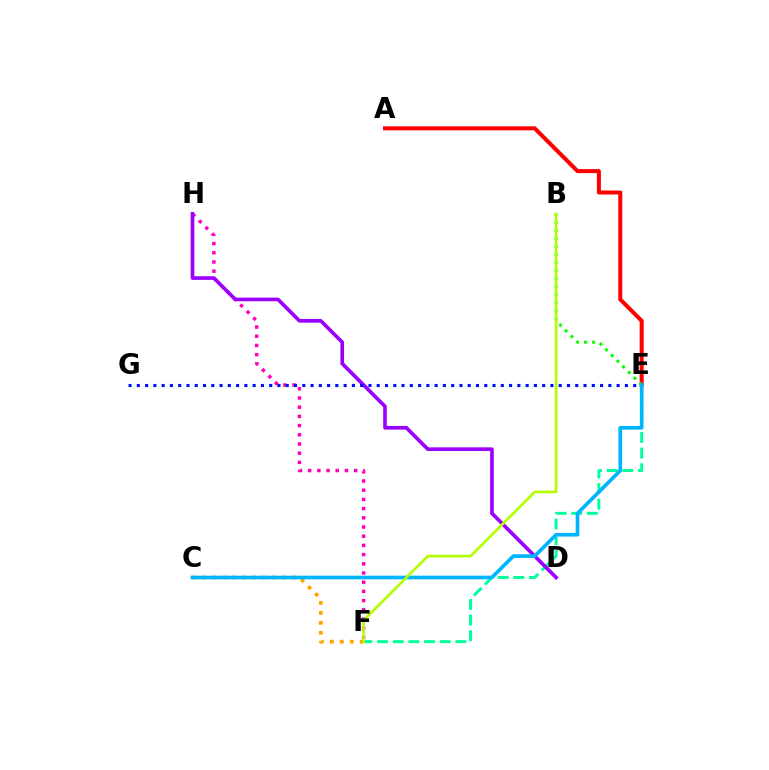{('A', 'E'): [{'color': '#ff0000', 'line_style': 'solid', 'thickness': 2.89}], ('B', 'E'): [{'color': '#08ff00', 'line_style': 'dotted', 'thickness': 2.18}], ('F', 'H'): [{'color': '#ff00bd', 'line_style': 'dotted', 'thickness': 2.5}], ('C', 'F'): [{'color': '#ffa500', 'line_style': 'dotted', 'thickness': 2.71}], ('E', 'F'): [{'color': '#00ff9d', 'line_style': 'dashed', 'thickness': 2.13}], ('D', 'H'): [{'color': '#9b00ff', 'line_style': 'solid', 'thickness': 2.63}], ('E', 'G'): [{'color': '#0010ff', 'line_style': 'dotted', 'thickness': 2.25}], ('C', 'E'): [{'color': '#00b5ff', 'line_style': 'solid', 'thickness': 2.64}], ('B', 'F'): [{'color': '#b3ff00', 'line_style': 'solid', 'thickness': 1.91}]}